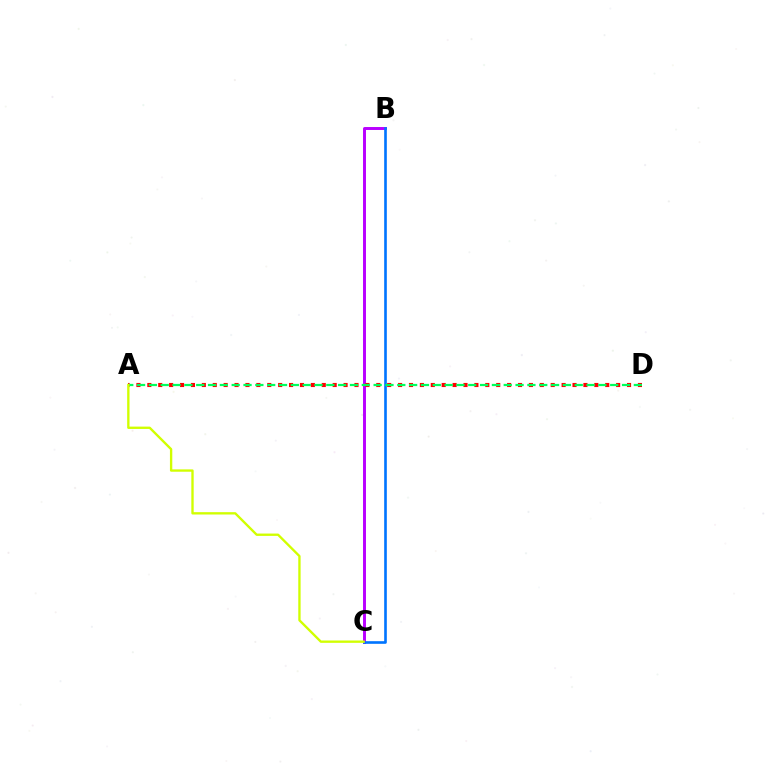{('B', 'C'): [{'color': '#b900ff', 'line_style': 'solid', 'thickness': 2.12}, {'color': '#0074ff', 'line_style': 'solid', 'thickness': 1.89}], ('A', 'D'): [{'color': '#ff0000', 'line_style': 'dotted', 'thickness': 2.96}, {'color': '#00ff5c', 'line_style': 'dashed', 'thickness': 1.61}], ('A', 'C'): [{'color': '#d1ff00', 'line_style': 'solid', 'thickness': 1.69}]}